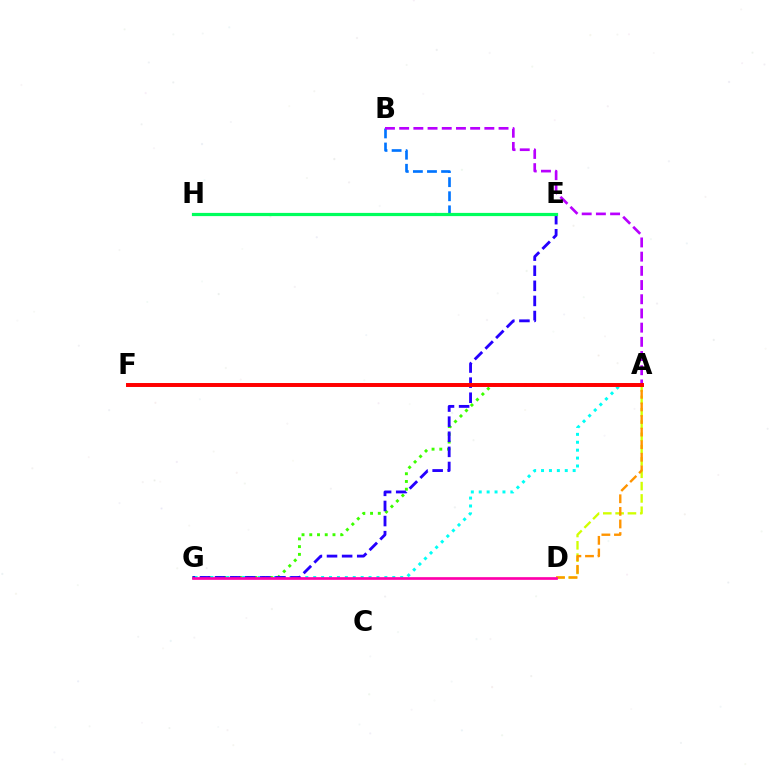{('A', 'D'): [{'color': '#d1ff00', 'line_style': 'dashed', 'thickness': 1.67}, {'color': '#ff9400', 'line_style': 'dashed', 'thickness': 1.71}], ('B', 'E'): [{'color': '#0074ff', 'line_style': 'dashed', 'thickness': 1.91}], ('A', 'G'): [{'color': '#3dff00', 'line_style': 'dotted', 'thickness': 2.1}, {'color': '#00fff6', 'line_style': 'dotted', 'thickness': 2.15}], ('A', 'B'): [{'color': '#b900ff', 'line_style': 'dashed', 'thickness': 1.93}], ('E', 'G'): [{'color': '#2500ff', 'line_style': 'dashed', 'thickness': 2.05}], ('D', 'G'): [{'color': '#ff00ac', 'line_style': 'solid', 'thickness': 1.94}], ('E', 'H'): [{'color': '#00ff5c', 'line_style': 'solid', 'thickness': 2.31}], ('A', 'F'): [{'color': '#ff0000', 'line_style': 'solid', 'thickness': 2.85}]}